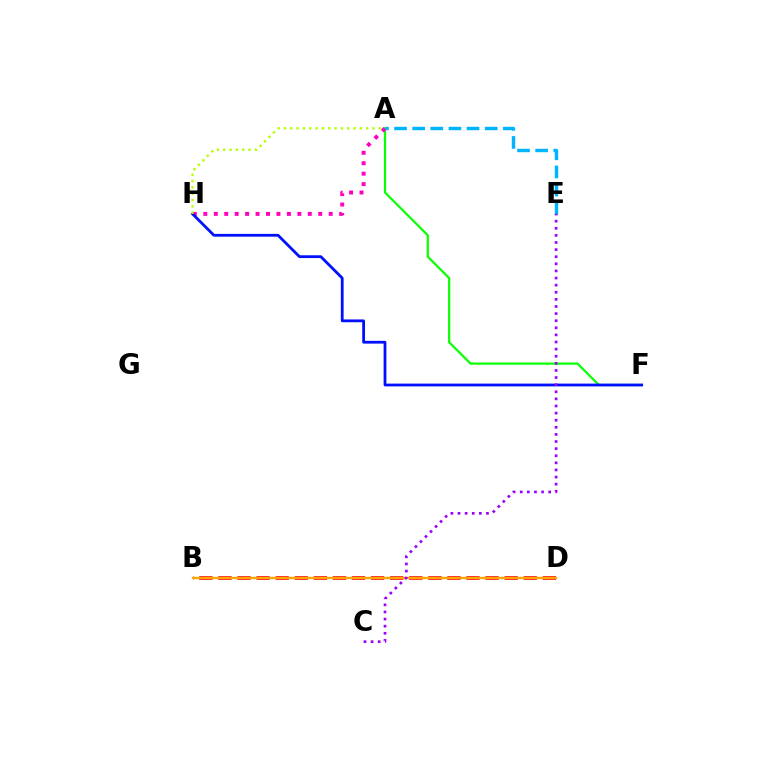{('A', 'F'): [{'color': '#08ff00', 'line_style': 'solid', 'thickness': 1.59}], ('A', 'H'): [{'color': '#ff00bd', 'line_style': 'dotted', 'thickness': 2.84}, {'color': '#b3ff00', 'line_style': 'dotted', 'thickness': 1.72}], ('F', 'H'): [{'color': '#0010ff', 'line_style': 'solid', 'thickness': 2.0}], ('B', 'D'): [{'color': '#00ff9d', 'line_style': 'dotted', 'thickness': 1.64}, {'color': '#ff0000', 'line_style': 'dashed', 'thickness': 2.59}, {'color': '#ffa500', 'line_style': 'solid', 'thickness': 1.63}], ('A', 'E'): [{'color': '#00b5ff', 'line_style': 'dashed', 'thickness': 2.46}], ('C', 'E'): [{'color': '#9b00ff', 'line_style': 'dotted', 'thickness': 1.93}]}